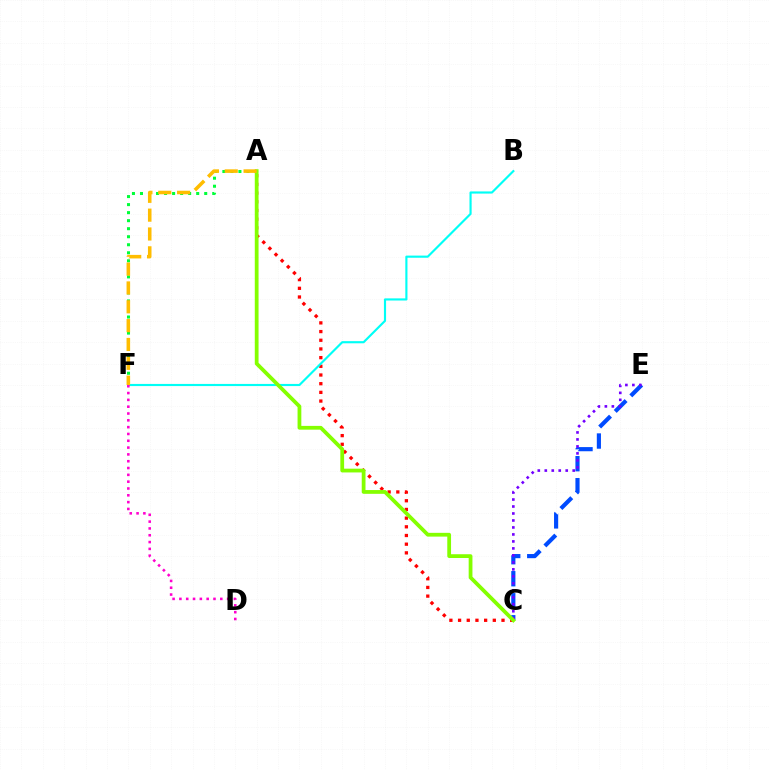{('A', 'C'): [{'color': '#ff0000', 'line_style': 'dotted', 'thickness': 2.36}, {'color': '#84ff00', 'line_style': 'solid', 'thickness': 2.71}], ('C', 'E'): [{'color': '#004bff', 'line_style': 'dashed', 'thickness': 2.99}, {'color': '#7200ff', 'line_style': 'dotted', 'thickness': 1.9}], ('B', 'F'): [{'color': '#00fff6', 'line_style': 'solid', 'thickness': 1.55}], ('D', 'F'): [{'color': '#ff00cf', 'line_style': 'dotted', 'thickness': 1.85}], ('A', 'F'): [{'color': '#00ff39', 'line_style': 'dotted', 'thickness': 2.18}, {'color': '#ffbd00', 'line_style': 'dashed', 'thickness': 2.56}]}